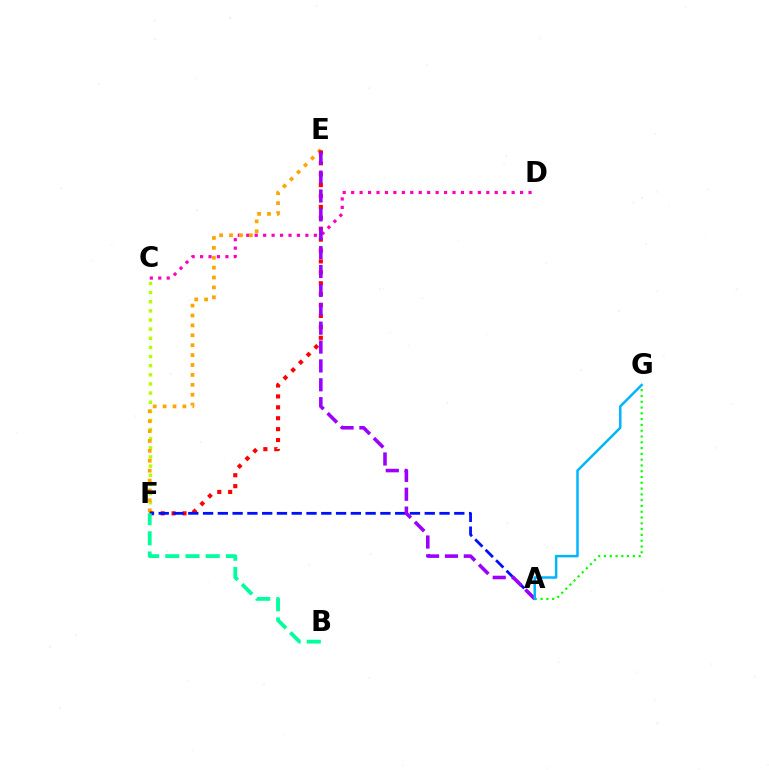{('C', 'F'): [{'color': '#b3ff00', 'line_style': 'dotted', 'thickness': 2.48}], ('C', 'D'): [{'color': '#ff00bd', 'line_style': 'dotted', 'thickness': 2.29}], ('E', 'F'): [{'color': '#ffa500', 'line_style': 'dotted', 'thickness': 2.69}, {'color': '#ff0000', 'line_style': 'dotted', 'thickness': 2.96}], ('A', 'G'): [{'color': '#08ff00', 'line_style': 'dotted', 'thickness': 1.57}, {'color': '#00b5ff', 'line_style': 'solid', 'thickness': 1.79}], ('A', 'F'): [{'color': '#0010ff', 'line_style': 'dashed', 'thickness': 2.01}], ('B', 'F'): [{'color': '#00ff9d', 'line_style': 'dashed', 'thickness': 2.74}], ('A', 'E'): [{'color': '#9b00ff', 'line_style': 'dashed', 'thickness': 2.56}]}